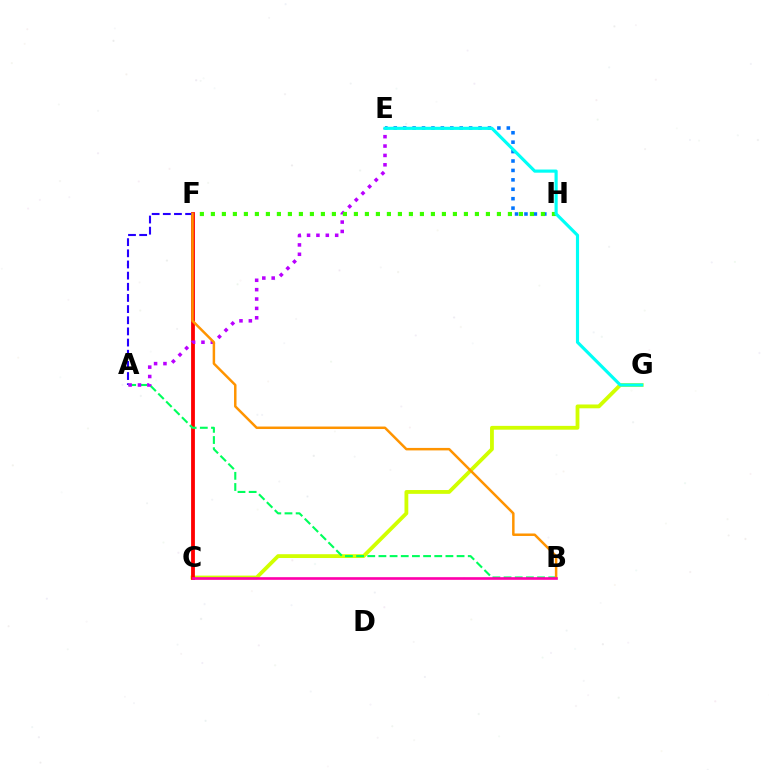{('C', 'G'): [{'color': '#d1ff00', 'line_style': 'solid', 'thickness': 2.74}], ('E', 'H'): [{'color': '#0074ff', 'line_style': 'dotted', 'thickness': 2.56}], ('C', 'F'): [{'color': '#ff0000', 'line_style': 'solid', 'thickness': 2.74}], ('A', 'F'): [{'color': '#2500ff', 'line_style': 'dashed', 'thickness': 1.52}], ('A', 'B'): [{'color': '#00ff5c', 'line_style': 'dashed', 'thickness': 1.52}], ('A', 'E'): [{'color': '#b900ff', 'line_style': 'dotted', 'thickness': 2.55}], ('B', 'F'): [{'color': '#ff9400', 'line_style': 'solid', 'thickness': 1.79}], ('F', 'H'): [{'color': '#3dff00', 'line_style': 'dotted', 'thickness': 2.99}], ('B', 'C'): [{'color': '#ff00ac', 'line_style': 'solid', 'thickness': 1.9}], ('E', 'G'): [{'color': '#00fff6', 'line_style': 'solid', 'thickness': 2.27}]}